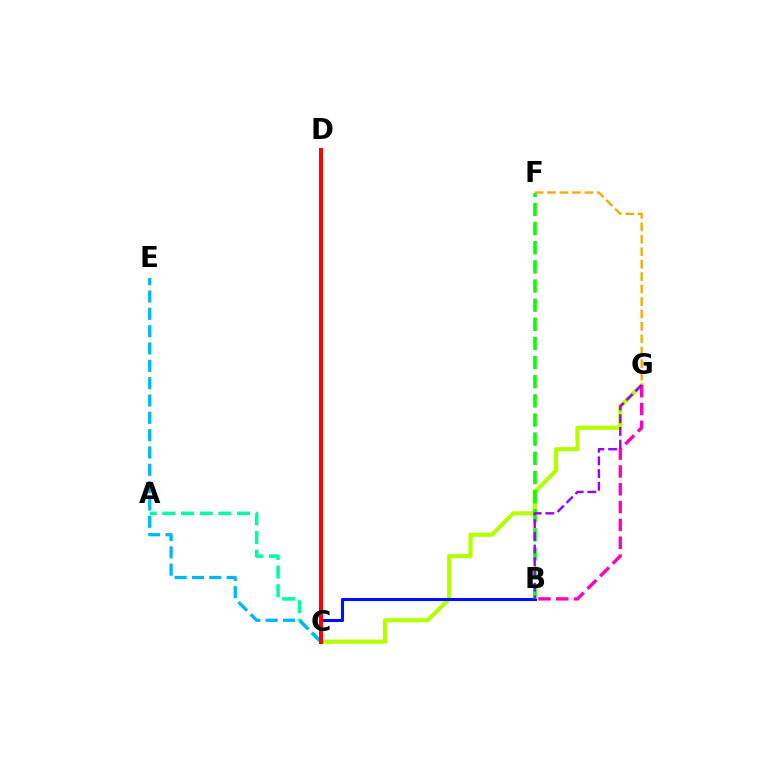{('A', 'C'): [{'color': '#00ff9d', 'line_style': 'dashed', 'thickness': 2.54}], ('C', 'E'): [{'color': '#00b5ff', 'line_style': 'dashed', 'thickness': 2.35}], ('C', 'G'): [{'color': '#b3ff00', 'line_style': 'solid', 'thickness': 2.98}], ('B', 'C'): [{'color': '#0010ff', 'line_style': 'solid', 'thickness': 2.21}], ('F', 'G'): [{'color': '#ffa500', 'line_style': 'dashed', 'thickness': 1.69}], ('C', 'D'): [{'color': '#ff0000', 'line_style': 'solid', 'thickness': 2.88}], ('B', 'G'): [{'color': '#ff00bd', 'line_style': 'dashed', 'thickness': 2.42}, {'color': '#9b00ff', 'line_style': 'dashed', 'thickness': 1.73}], ('B', 'F'): [{'color': '#08ff00', 'line_style': 'dashed', 'thickness': 2.6}]}